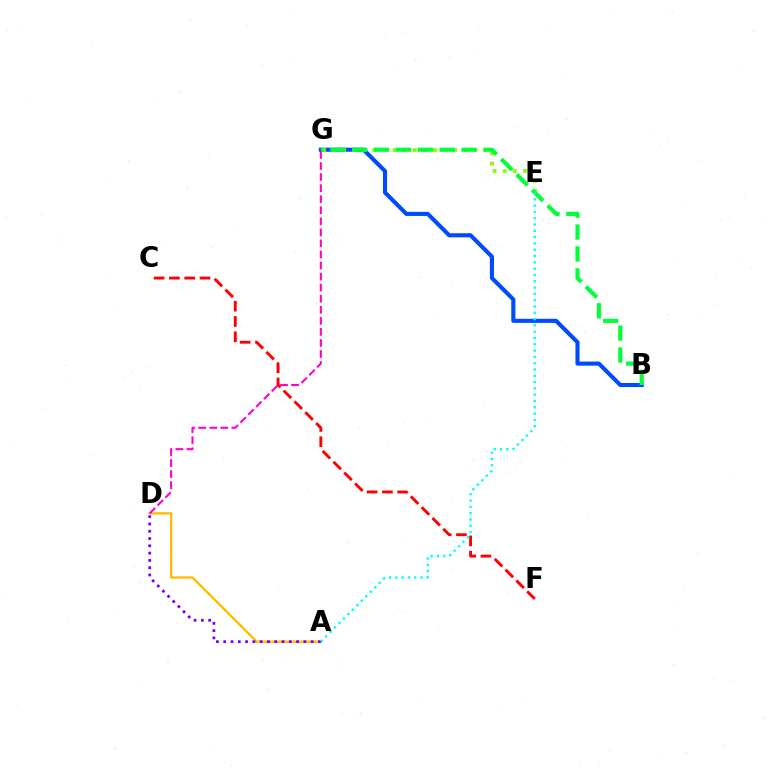{('C', 'F'): [{'color': '#ff0000', 'line_style': 'dashed', 'thickness': 2.08}], ('A', 'D'): [{'color': '#ffbd00', 'line_style': 'solid', 'thickness': 1.69}, {'color': '#7200ff', 'line_style': 'dotted', 'thickness': 1.98}], ('B', 'G'): [{'color': '#004bff', 'line_style': 'solid', 'thickness': 2.95}, {'color': '#00ff39', 'line_style': 'dashed', 'thickness': 2.97}], ('E', 'G'): [{'color': '#84ff00', 'line_style': 'dotted', 'thickness': 2.74}], ('A', 'E'): [{'color': '#00fff6', 'line_style': 'dotted', 'thickness': 1.71}], ('D', 'G'): [{'color': '#ff00cf', 'line_style': 'dashed', 'thickness': 1.5}]}